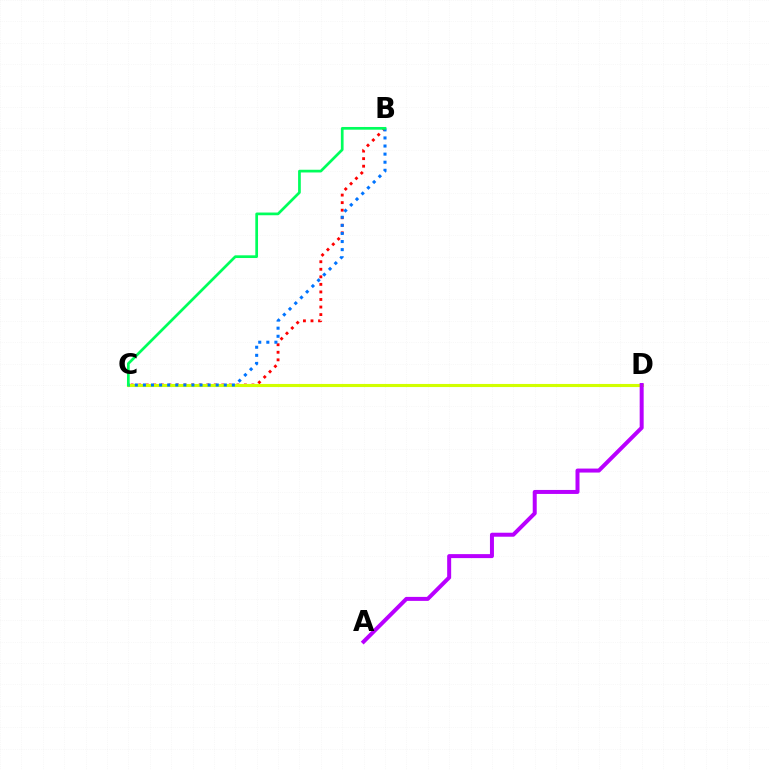{('B', 'C'): [{'color': '#ff0000', 'line_style': 'dotted', 'thickness': 2.05}, {'color': '#0074ff', 'line_style': 'dotted', 'thickness': 2.2}, {'color': '#00ff5c', 'line_style': 'solid', 'thickness': 1.95}], ('C', 'D'): [{'color': '#d1ff00', 'line_style': 'solid', 'thickness': 2.23}], ('A', 'D'): [{'color': '#b900ff', 'line_style': 'solid', 'thickness': 2.87}]}